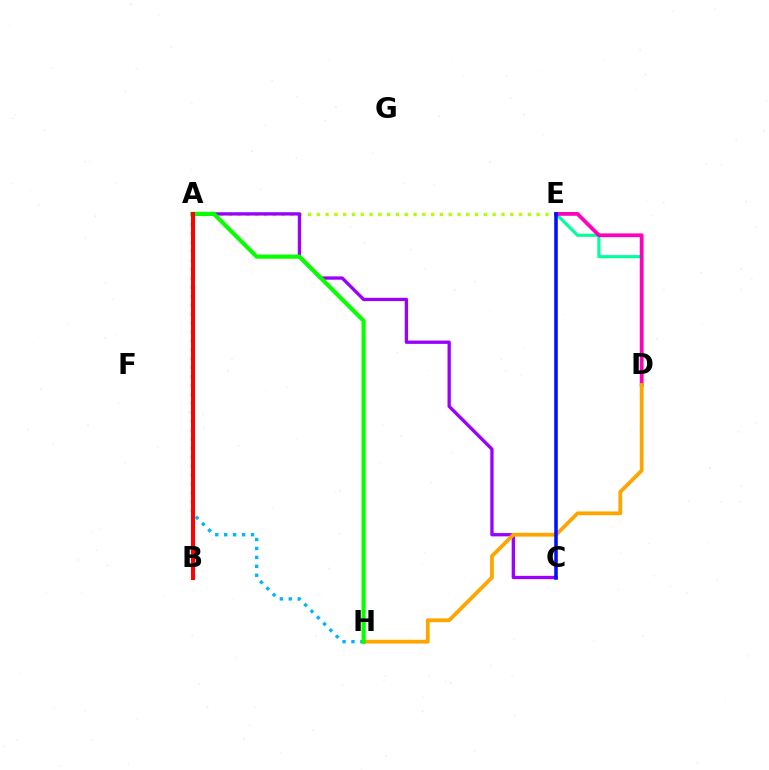{('A', 'E'): [{'color': '#b3ff00', 'line_style': 'dotted', 'thickness': 2.39}], ('A', 'C'): [{'color': '#9b00ff', 'line_style': 'solid', 'thickness': 2.39}], ('D', 'E'): [{'color': '#00ff9d', 'line_style': 'solid', 'thickness': 2.26}, {'color': '#ff00bd', 'line_style': 'solid', 'thickness': 2.72}], ('D', 'H'): [{'color': '#ffa500', 'line_style': 'solid', 'thickness': 2.73}], ('C', 'E'): [{'color': '#0010ff', 'line_style': 'solid', 'thickness': 2.56}], ('A', 'H'): [{'color': '#00b5ff', 'line_style': 'dotted', 'thickness': 2.43}, {'color': '#08ff00', 'line_style': 'solid', 'thickness': 2.99}], ('A', 'B'): [{'color': '#ff0000', 'line_style': 'solid', 'thickness': 2.9}]}